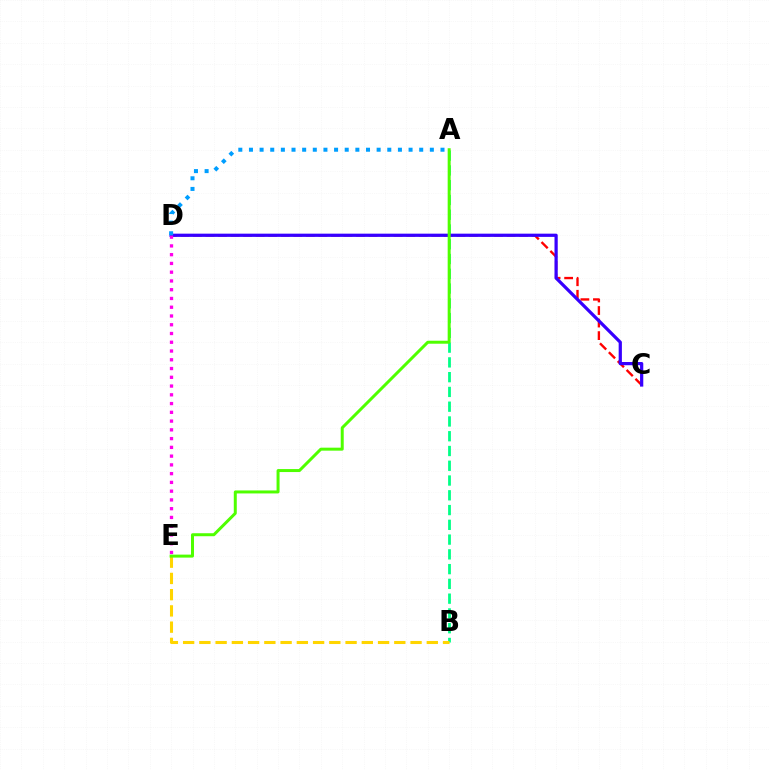{('C', 'D'): [{'color': '#ff0000', 'line_style': 'dashed', 'thickness': 1.7}, {'color': '#3700ff', 'line_style': 'solid', 'thickness': 2.32}], ('A', 'B'): [{'color': '#00ff86', 'line_style': 'dashed', 'thickness': 2.01}], ('B', 'E'): [{'color': '#ffd500', 'line_style': 'dashed', 'thickness': 2.21}], ('D', 'E'): [{'color': '#ff00ed', 'line_style': 'dotted', 'thickness': 2.38}], ('A', 'E'): [{'color': '#4fff00', 'line_style': 'solid', 'thickness': 2.15}], ('A', 'D'): [{'color': '#009eff', 'line_style': 'dotted', 'thickness': 2.89}]}